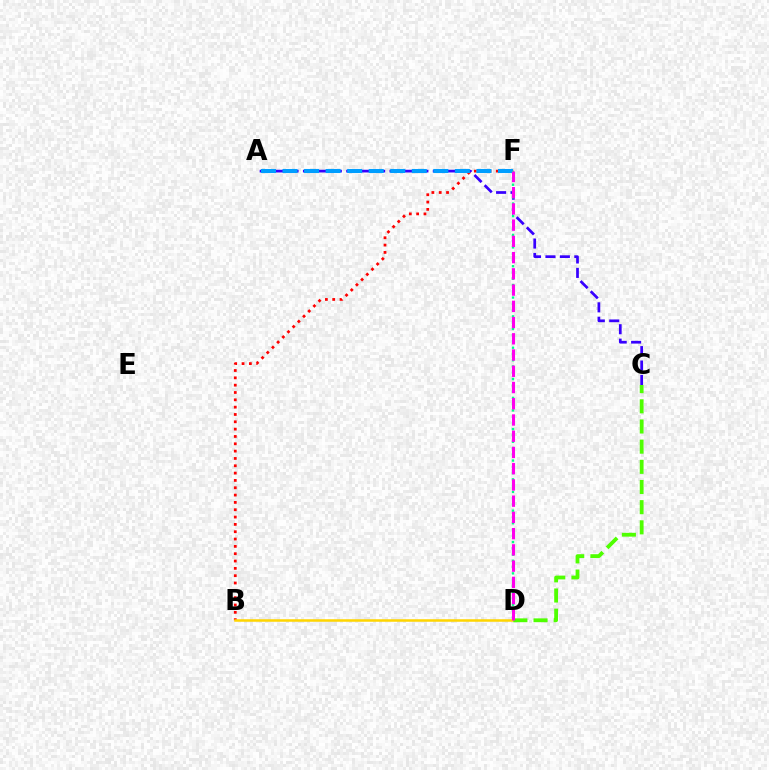{('A', 'C'): [{'color': '#3700ff', 'line_style': 'dashed', 'thickness': 1.96}], ('B', 'F'): [{'color': '#ff0000', 'line_style': 'dotted', 'thickness': 1.99}], ('B', 'D'): [{'color': '#ffd500', 'line_style': 'solid', 'thickness': 1.81}], ('A', 'F'): [{'color': '#009eff', 'line_style': 'dashed', 'thickness': 2.93}], ('C', 'D'): [{'color': '#4fff00', 'line_style': 'dashed', 'thickness': 2.74}], ('D', 'F'): [{'color': '#00ff86', 'line_style': 'dotted', 'thickness': 1.7}, {'color': '#ff00ed', 'line_style': 'dashed', 'thickness': 2.21}]}